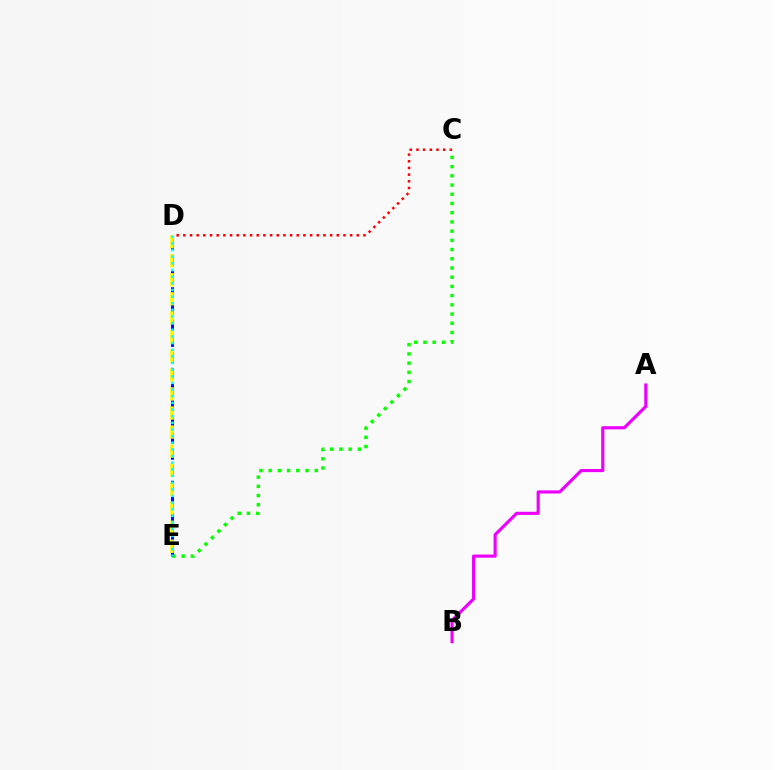{('C', 'D'): [{'color': '#ff0000', 'line_style': 'dotted', 'thickness': 1.81}], ('C', 'E'): [{'color': '#08ff00', 'line_style': 'dotted', 'thickness': 2.5}], ('A', 'B'): [{'color': '#ee00ff', 'line_style': 'solid', 'thickness': 2.27}], ('D', 'E'): [{'color': '#0010ff', 'line_style': 'dashed', 'thickness': 2.19}, {'color': '#fcf500', 'line_style': 'dashed', 'thickness': 2.59}, {'color': '#00fff6', 'line_style': 'dotted', 'thickness': 1.81}]}